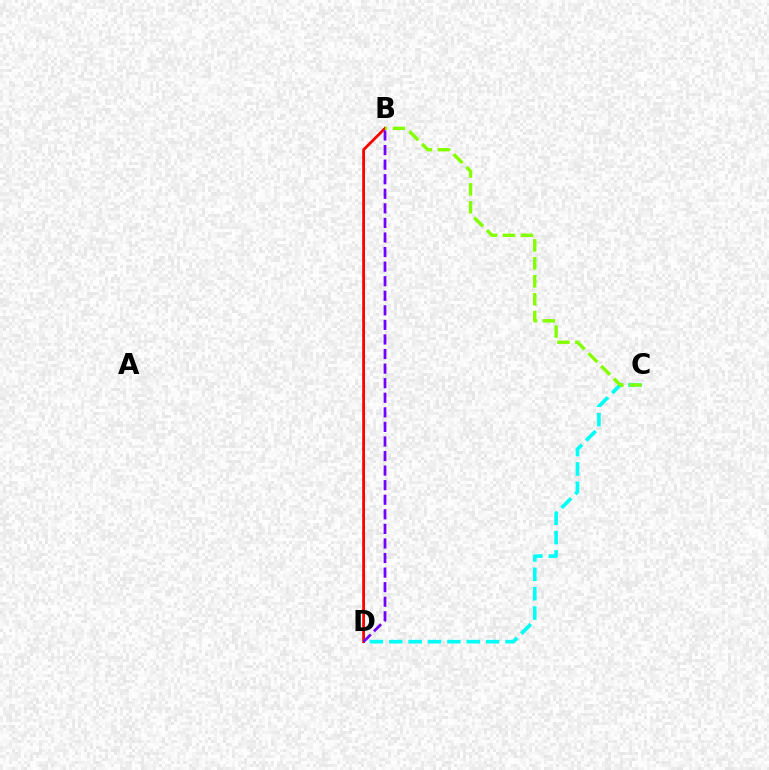{('C', 'D'): [{'color': '#00fff6', 'line_style': 'dashed', 'thickness': 2.63}], ('B', 'D'): [{'color': '#ff0000', 'line_style': 'solid', 'thickness': 2.02}, {'color': '#7200ff', 'line_style': 'dashed', 'thickness': 1.98}], ('B', 'C'): [{'color': '#84ff00', 'line_style': 'dashed', 'thickness': 2.44}]}